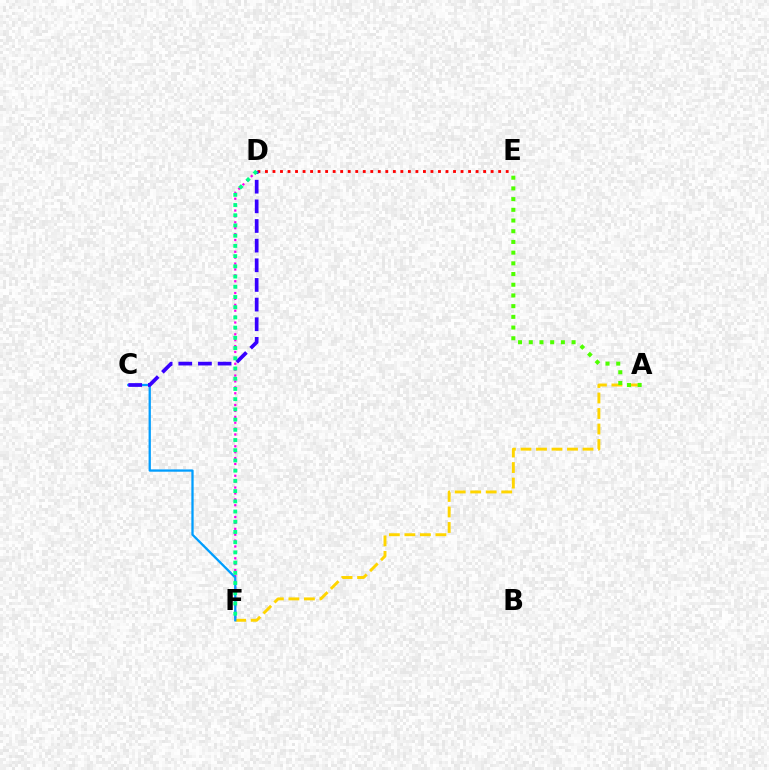{('D', 'E'): [{'color': '#ff0000', 'line_style': 'dotted', 'thickness': 2.04}], ('D', 'F'): [{'color': '#ff00ed', 'line_style': 'dotted', 'thickness': 1.6}, {'color': '#00ff86', 'line_style': 'dotted', 'thickness': 2.78}], ('A', 'F'): [{'color': '#ffd500', 'line_style': 'dashed', 'thickness': 2.11}], ('A', 'E'): [{'color': '#4fff00', 'line_style': 'dotted', 'thickness': 2.91}], ('C', 'F'): [{'color': '#009eff', 'line_style': 'solid', 'thickness': 1.65}], ('C', 'D'): [{'color': '#3700ff', 'line_style': 'dashed', 'thickness': 2.67}]}